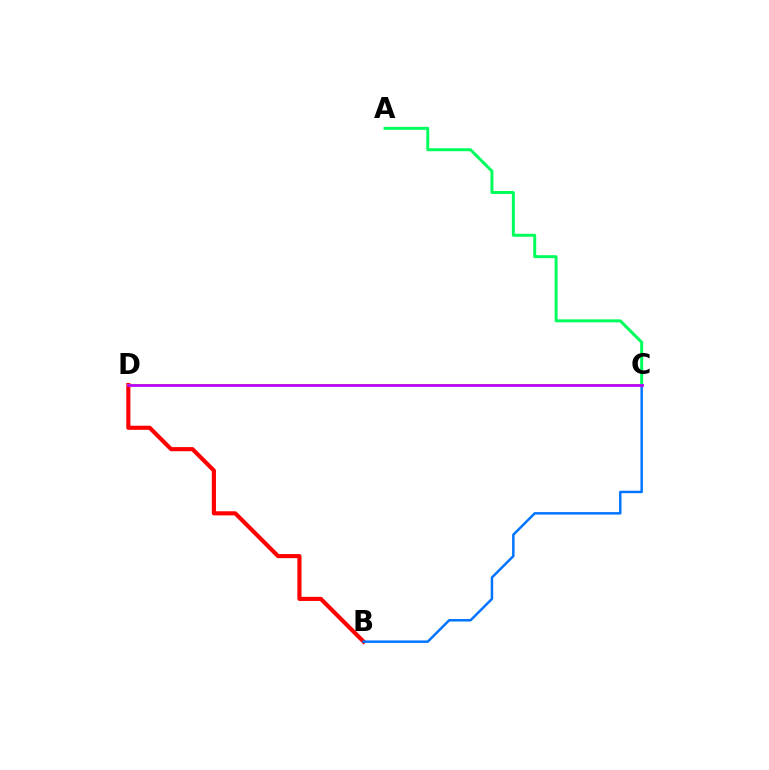{('B', 'D'): [{'color': '#ff0000', 'line_style': 'solid', 'thickness': 2.96}], ('C', 'D'): [{'color': '#d1ff00', 'line_style': 'solid', 'thickness': 1.52}, {'color': '#b900ff', 'line_style': 'solid', 'thickness': 2.0}], ('B', 'C'): [{'color': '#0074ff', 'line_style': 'solid', 'thickness': 1.78}], ('A', 'C'): [{'color': '#00ff5c', 'line_style': 'solid', 'thickness': 2.14}]}